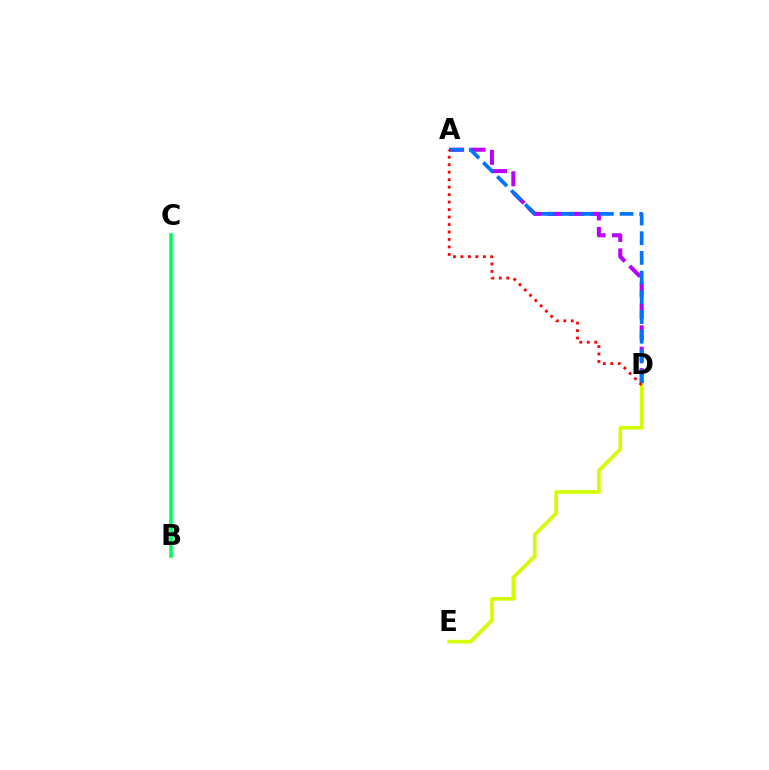{('A', 'D'): [{'color': '#b900ff', 'line_style': 'dashed', 'thickness': 2.91}, {'color': '#0074ff', 'line_style': 'dashed', 'thickness': 2.68}, {'color': '#ff0000', 'line_style': 'dotted', 'thickness': 2.03}], ('B', 'C'): [{'color': '#00ff5c', 'line_style': 'solid', 'thickness': 2.58}], ('D', 'E'): [{'color': '#d1ff00', 'line_style': 'solid', 'thickness': 2.62}]}